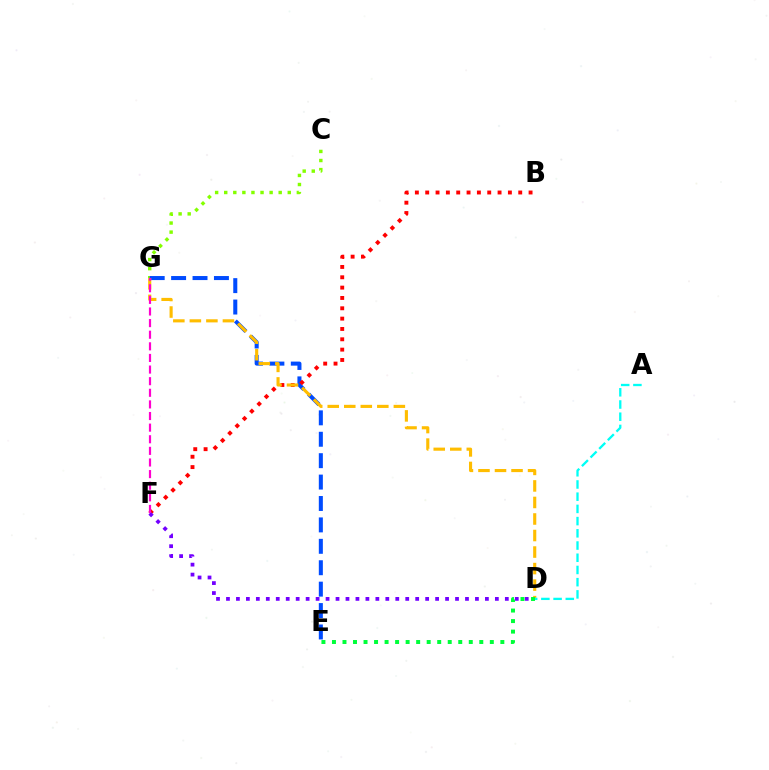{('C', 'G'): [{'color': '#84ff00', 'line_style': 'dotted', 'thickness': 2.47}], ('E', 'G'): [{'color': '#004bff', 'line_style': 'dashed', 'thickness': 2.91}], ('B', 'F'): [{'color': '#ff0000', 'line_style': 'dotted', 'thickness': 2.81}], ('D', 'G'): [{'color': '#ffbd00', 'line_style': 'dashed', 'thickness': 2.25}], ('D', 'F'): [{'color': '#7200ff', 'line_style': 'dotted', 'thickness': 2.71}], ('F', 'G'): [{'color': '#ff00cf', 'line_style': 'dashed', 'thickness': 1.58}], ('A', 'D'): [{'color': '#00fff6', 'line_style': 'dashed', 'thickness': 1.66}], ('D', 'E'): [{'color': '#00ff39', 'line_style': 'dotted', 'thickness': 2.86}]}